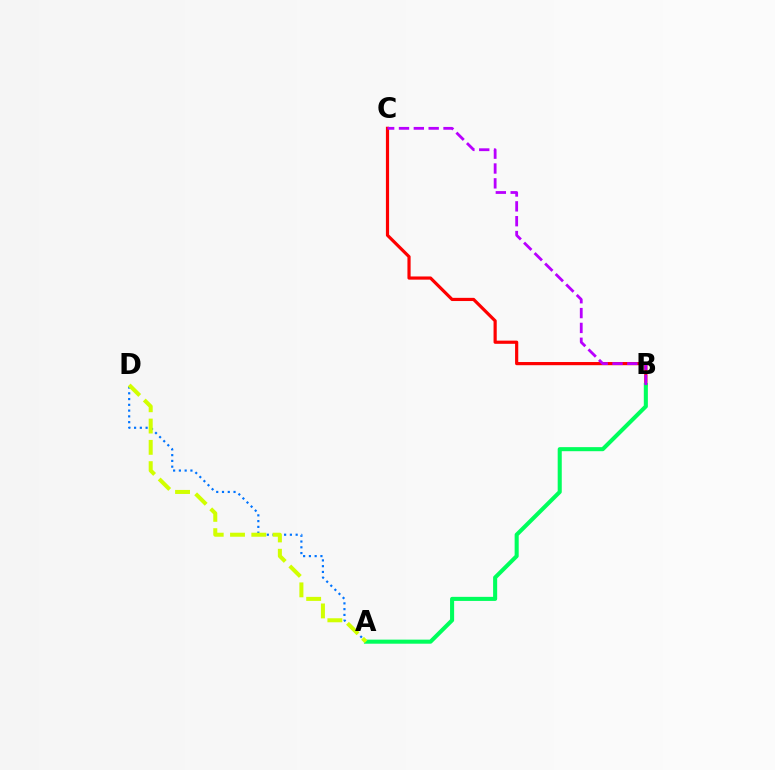{('B', 'C'): [{'color': '#ff0000', 'line_style': 'solid', 'thickness': 2.29}, {'color': '#b900ff', 'line_style': 'dashed', 'thickness': 2.02}], ('A', 'D'): [{'color': '#0074ff', 'line_style': 'dotted', 'thickness': 1.57}, {'color': '#d1ff00', 'line_style': 'dashed', 'thickness': 2.89}], ('A', 'B'): [{'color': '#00ff5c', 'line_style': 'solid', 'thickness': 2.93}]}